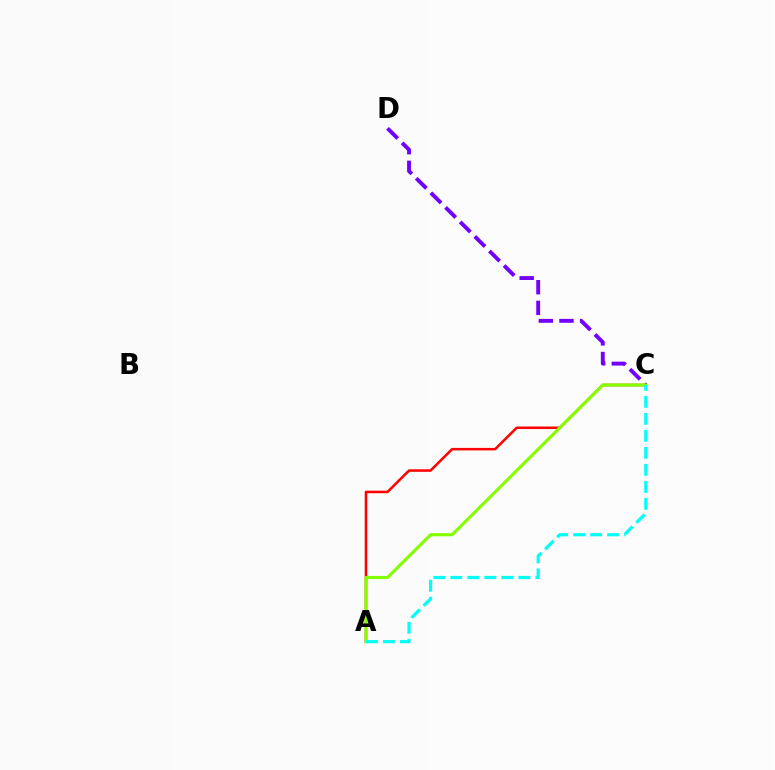{('C', 'D'): [{'color': '#7200ff', 'line_style': 'dashed', 'thickness': 2.8}], ('A', 'C'): [{'color': '#ff0000', 'line_style': 'solid', 'thickness': 1.82}, {'color': '#84ff00', 'line_style': 'solid', 'thickness': 2.24}, {'color': '#00fff6', 'line_style': 'dashed', 'thickness': 2.31}]}